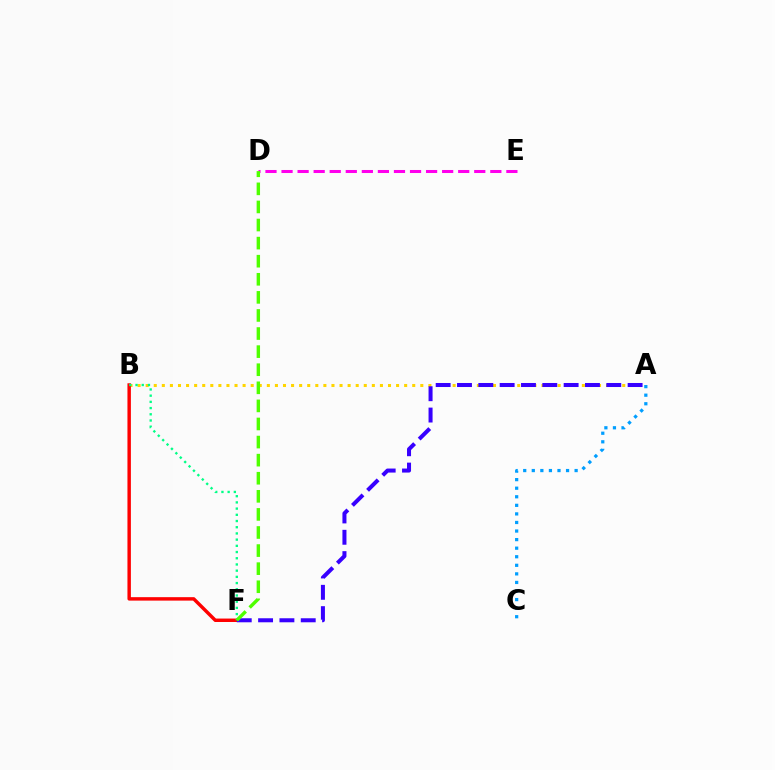{('D', 'E'): [{'color': '#ff00ed', 'line_style': 'dashed', 'thickness': 2.18}], ('A', 'C'): [{'color': '#009eff', 'line_style': 'dotted', 'thickness': 2.33}], ('A', 'B'): [{'color': '#ffd500', 'line_style': 'dotted', 'thickness': 2.19}], ('B', 'F'): [{'color': '#ff0000', 'line_style': 'solid', 'thickness': 2.48}, {'color': '#00ff86', 'line_style': 'dotted', 'thickness': 1.69}], ('A', 'F'): [{'color': '#3700ff', 'line_style': 'dashed', 'thickness': 2.9}], ('D', 'F'): [{'color': '#4fff00', 'line_style': 'dashed', 'thickness': 2.46}]}